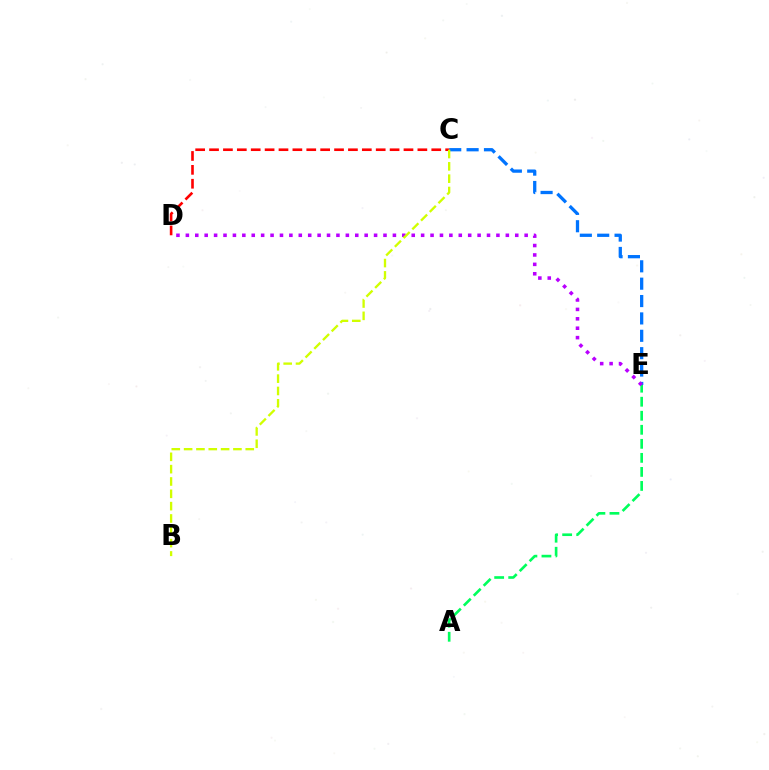{('A', 'E'): [{'color': '#00ff5c', 'line_style': 'dashed', 'thickness': 1.91}], ('C', 'E'): [{'color': '#0074ff', 'line_style': 'dashed', 'thickness': 2.36}], ('D', 'E'): [{'color': '#b900ff', 'line_style': 'dotted', 'thickness': 2.56}], ('C', 'D'): [{'color': '#ff0000', 'line_style': 'dashed', 'thickness': 1.89}], ('B', 'C'): [{'color': '#d1ff00', 'line_style': 'dashed', 'thickness': 1.67}]}